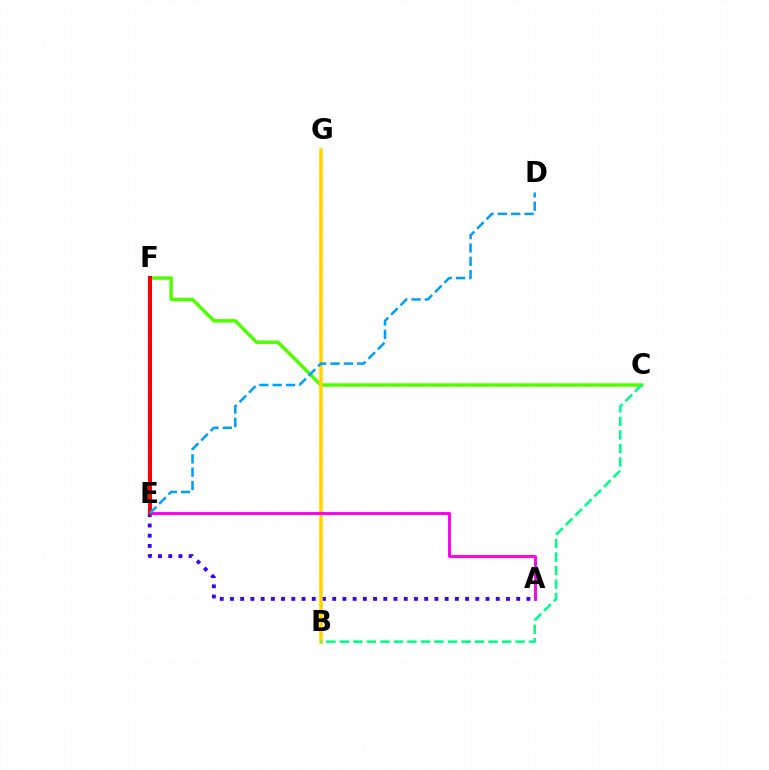{('C', 'F'): [{'color': '#4fff00', 'line_style': 'solid', 'thickness': 2.5}], ('A', 'E'): [{'color': '#3700ff', 'line_style': 'dotted', 'thickness': 2.78}, {'color': '#ff00ed', 'line_style': 'solid', 'thickness': 2.1}], ('B', 'G'): [{'color': '#ffd500', 'line_style': 'solid', 'thickness': 2.52}], ('B', 'C'): [{'color': '#00ff86', 'line_style': 'dashed', 'thickness': 1.84}], ('E', 'F'): [{'color': '#ff0000', 'line_style': 'solid', 'thickness': 2.92}], ('D', 'E'): [{'color': '#009eff', 'line_style': 'dashed', 'thickness': 1.81}]}